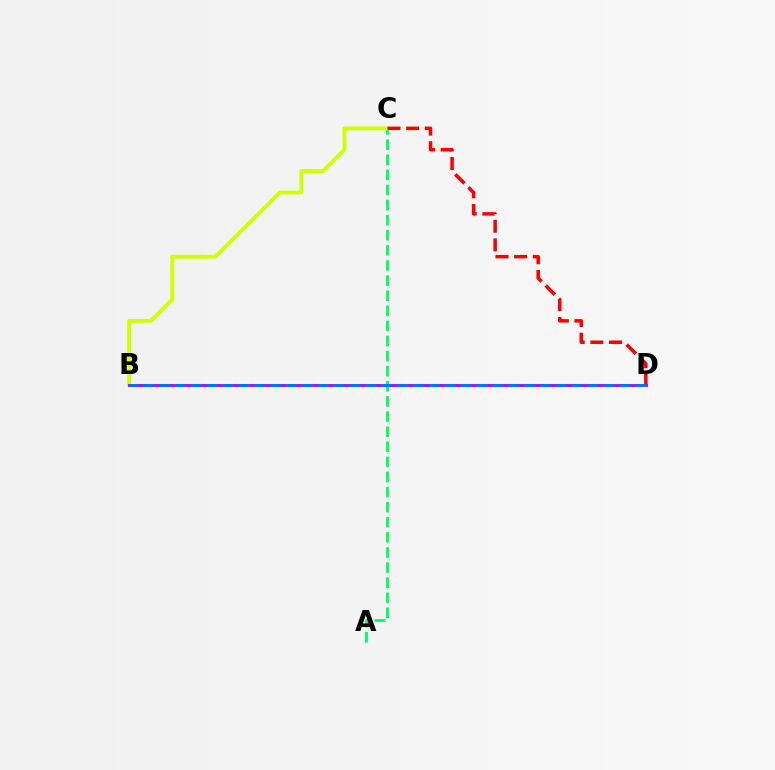{('A', 'C'): [{'color': '#00ff5c', 'line_style': 'dashed', 'thickness': 2.05}], ('B', 'C'): [{'color': '#d1ff00', 'line_style': 'solid', 'thickness': 2.76}], ('C', 'D'): [{'color': '#ff0000', 'line_style': 'dashed', 'thickness': 2.53}], ('B', 'D'): [{'color': '#b900ff', 'line_style': 'solid', 'thickness': 2.06}, {'color': '#0074ff', 'line_style': 'dashed', 'thickness': 2.16}]}